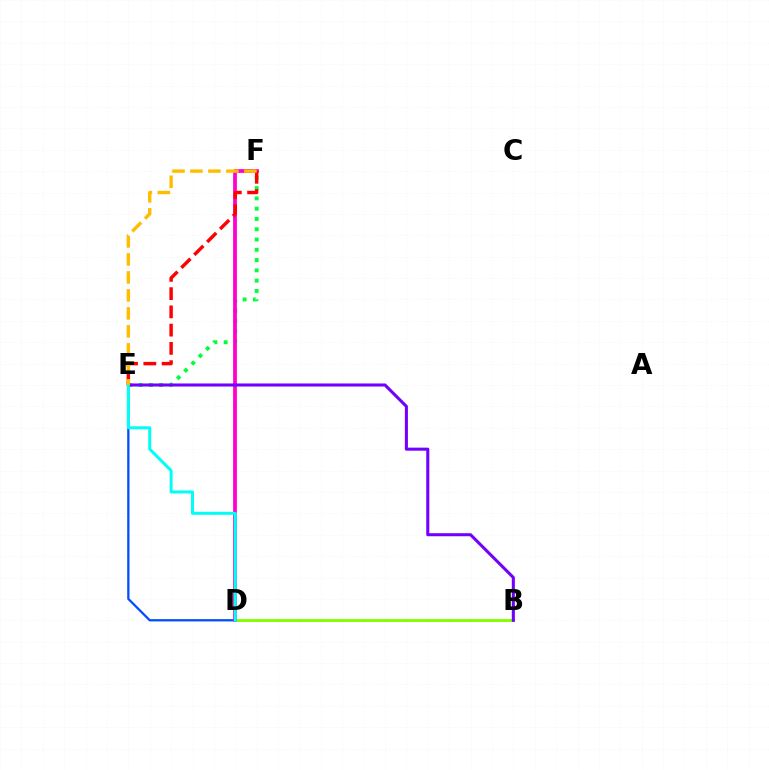{('B', 'D'): [{'color': '#84ff00', 'line_style': 'solid', 'thickness': 2.1}], ('E', 'F'): [{'color': '#00ff39', 'line_style': 'dotted', 'thickness': 2.79}, {'color': '#ff0000', 'line_style': 'dashed', 'thickness': 2.48}, {'color': '#ffbd00', 'line_style': 'dashed', 'thickness': 2.44}], ('D', 'E'): [{'color': '#004bff', 'line_style': 'solid', 'thickness': 1.62}, {'color': '#00fff6', 'line_style': 'solid', 'thickness': 2.17}], ('D', 'F'): [{'color': '#ff00cf', 'line_style': 'solid', 'thickness': 2.72}], ('B', 'E'): [{'color': '#7200ff', 'line_style': 'solid', 'thickness': 2.2}]}